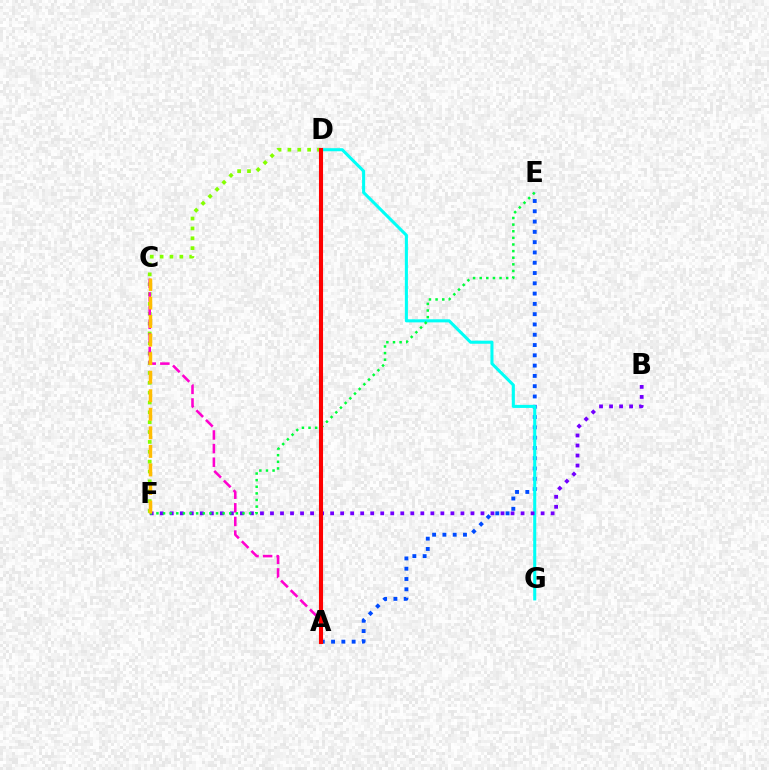{('D', 'F'): [{'color': '#84ff00', 'line_style': 'dotted', 'thickness': 2.68}], ('A', 'E'): [{'color': '#004bff', 'line_style': 'dotted', 'thickness': 2.8}], ('D', 'G'): [{'color': '#00fff6', 'line_style': 'solid', 'thickness': 2.21}], ('A', 'C'): [{'color': '#ff00cf', 'line_style': 'dashed', 'thickness': 1.85}], ('B', 'F'): [{'color': '#7200ff', 'line_style': 'dotted', 'thickness': 2.72}], ('E', 'F'): [{'color': '#00ff39', 'line_style': 'dotted', 'thickness': 1.8}], ('C', 'F'): [{'color': '#ffbd00', 'line_style': 'dashed', 'thickness': 2.52}], ('A', 'D'): [{'color': '#ff0000', 'line_style': 'solid', 'thickness': 2.95}]}